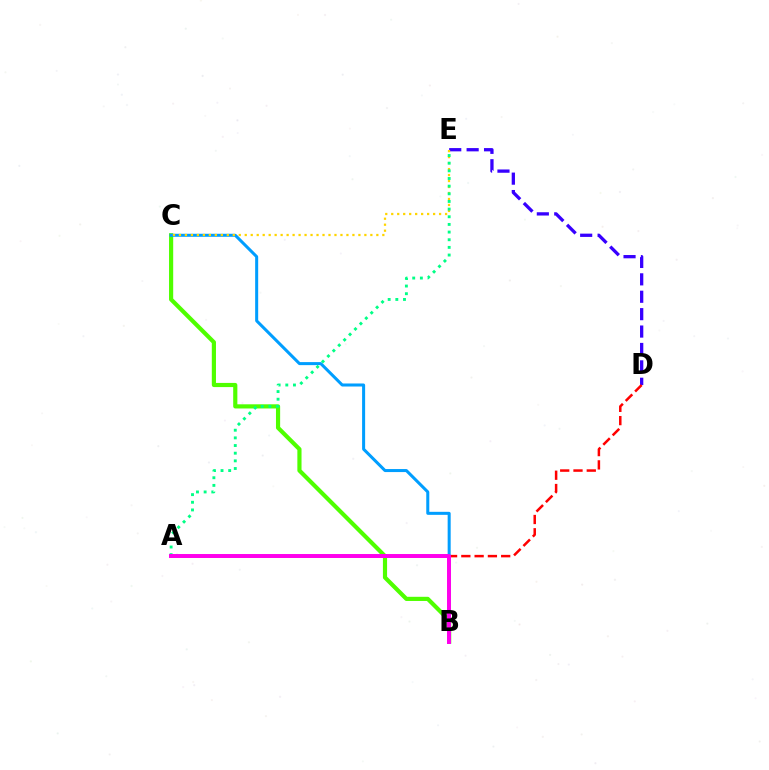{('B', 'C'): [{'color': '#4fff00', 'line_style': 'solid', 'thickness': 3.0}, {'color': '#009eff', 'line_style': 'solid', 'thickness': 2.18}], ('D', 'E'): [{'color': '#3700ff', 'line_style': 'dashed', 'thickness': 2.36}], ('A', 'D'): [{'color': '#ff0000', 'line_style': 'dashed', 'thickness': 1.8}], ('C', 'E'): [{'color': '#ffd500', 'line_style': 'dotted', 'thickness': 1.63}], ('A', 'E'): [{'color': '#00ff86', 'line_style': 'dotted', 'thickness': 2.08}], ('A', 'B'): [{'color': '#ff00ed', 'line_style': 'solid', 'thickness': 2.85}]}